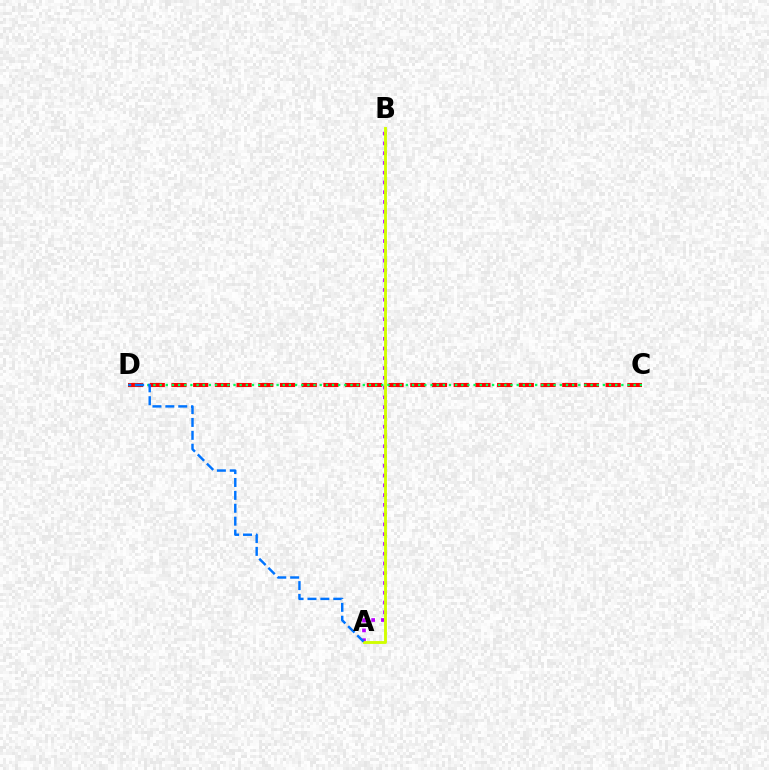{('C', 'D'): [{'color': '#ff0000', 'line_style': 'dashed', 'thickness': 2.95}, {'color': '#00ff5c', 'line_style': 'dotted', 'thickness': 1.67}], ('A', 'B'): [{'color': '#b900ff', 'line_style': 'dotted', 'thickness': 2.65}, {'color': '#d1ff00', 'line_style': 'solid', 'thickness': 2.07}], ('A', 'D'): [{'color': '#0074ff', 'line_style': 'dashed', 'thickness': 1.75}]}